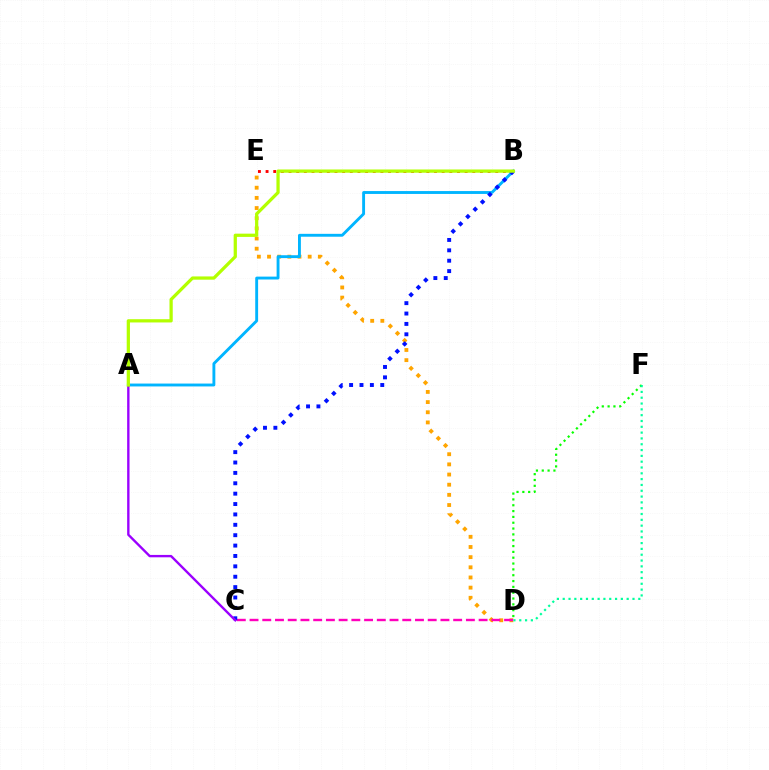{('D', 'E'): [{'color': '#ffa500', 'line_style': 'dotted', 'thickness': 2.76}], ('C', 'D'): [{'color': '#ff00bd', 'line_style': 'dashed', 'thickness': 1.73}], ('B', 'E'): [{'color': '#ff0000', 'line_style': 'dotted', 'thickness': 2.08}], ('A', 'B'): [{'color': '#00b5ff', 'line_style': 'solid', 'thickness': 2.07}, {'color': '#b3ff00', 'line_style': 'solid', 'thickness': 2.34}], ('B', 'C'): [{'color': '#0010ff', 'line_style': 'dotted', 'thickness': 2.82}], ('D', 'F'): [{'color': '#08ff00', 'line_style': 'dotted', 'thickness': 1.58}, {'color': '#00ff9d', 'line_style': 'dotted', 'thickness': 1.58}], ('A', 'C'): [{'color': '#9b00ff', 'line_style': 'solid', 'thickness': 1.71}]}